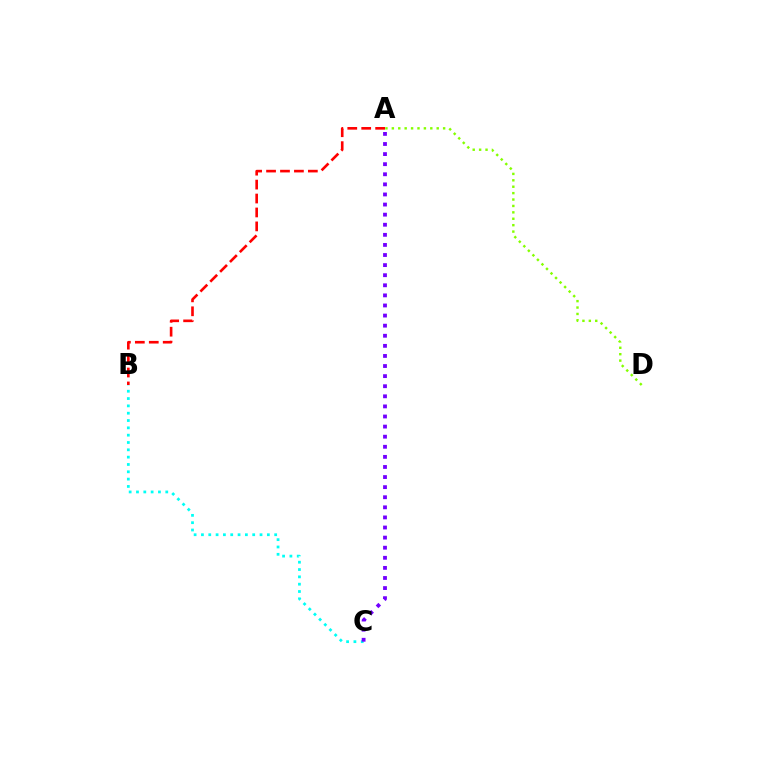{('B', 'C'): [{'color': '#00fff6', 'line_style': 'dotted', 'thickness': 1.99}], ('A', 'B'): [{'color': '#ff0000', 'line_style': 'dashed', 'thickness': 1.89}], ('A', 'C'): [{'color': '#7200ff', 'line_style': 'dotted', 'thickness': 2.74}], ('A', 'D'): [{'color': '#84ff00', 'line_style': 'dotted', 'thickness': 1.74}]}